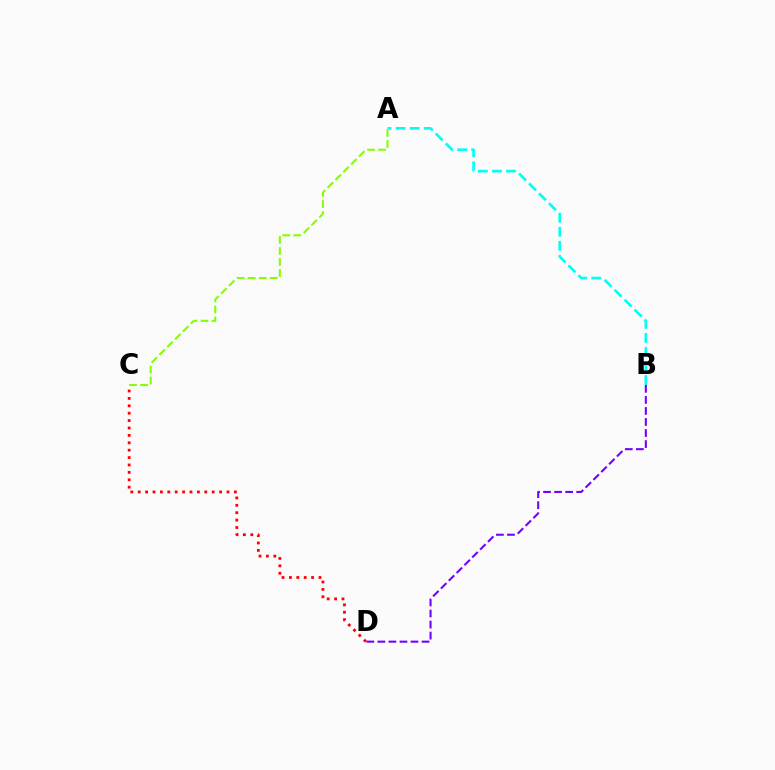{('C', 'D'): [{'color': '#ff0000', 'line_style': 'dotted', 'thickness': 2.01}], ('A', 'B'): [{'color': '#00fff6', 'line_style': 'dashed', 'thickness': 1.91}], ('B', 'D'): [{'color': '#7200ff', 'line_style': 'dashed', 'thickness': 1.5}], ('A', 'C'): [{'color': '#84ff00', 'line_style': 'dashed', 'thickness': 1.5}]}